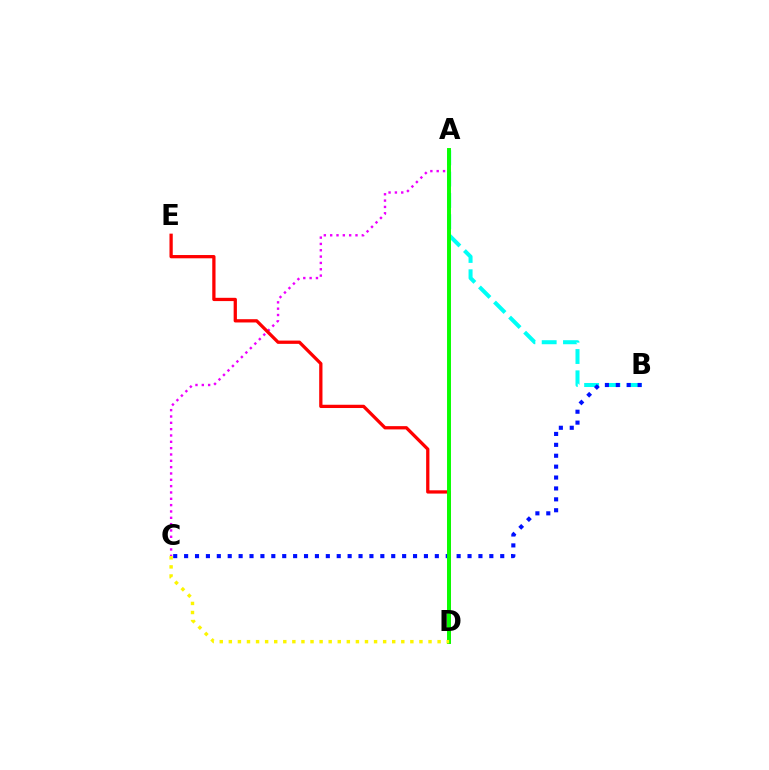{('A', 'C'): [{'color': '#ee00ff', 'line_style': 'dotted', 'thickness': 1.72}], ('A', 'B'): [{'color': '#00fff6', 'line_style': 'dashed', 'thickness': 2.89}], ('B', 'C'): [{'color': '#0010ff', 'line_style': 'dotted', 'thickness': 2.96}], ('D', 'E'): [{'color': '#ff0000', 'line_style': 'solid', 'thickness': 2.36}], ('A', 'D'): [{'color': '#08ff00', 'line_style': 'solid', 'thickness': 2.83}], ('C', 'D'): [{'color': '#fcf500', 'line_style': 'dotted', 'thickness': 2.47}]}